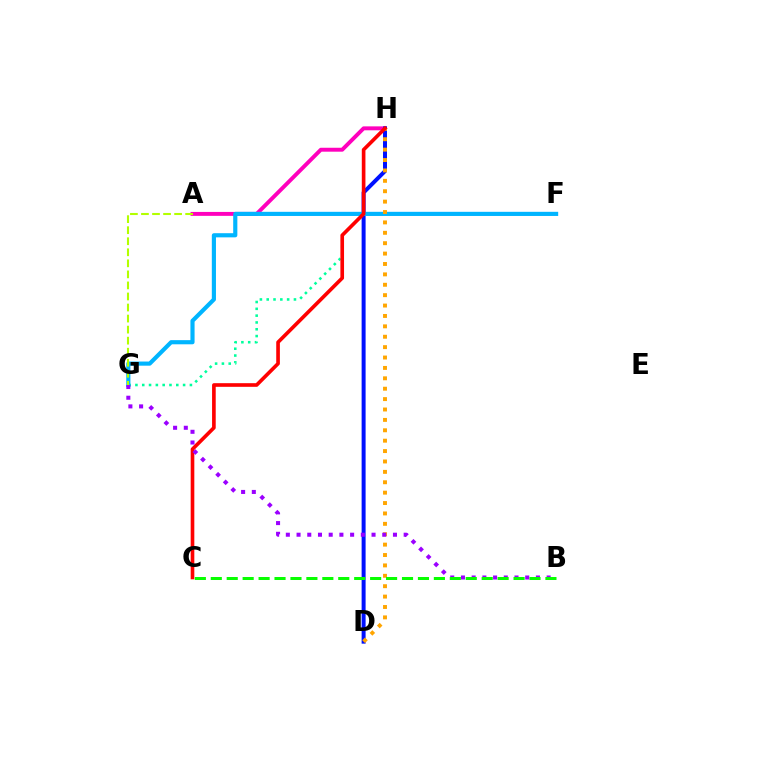{('A', 'H'): [{'color': '#ff00bd', 'line_style': 'solid', 'thickness': 2.83}], ('G', 'H'): [{'color': '#00ff9d', 'line_style': 'dotted', 'thickness': 1.85}], ('D', 'H'): [{'color': '#0010ff', 'line_style': 'solid', 'thickness': 2.87}, {'color': '#ffa500', 'line_style': 'dotted', 'thickness': 2.82}], ('F', 'G'): [{'color': '#00b5ff', 'line_style': 'solid', 'thickness': 2.99}], ('A', 'G'): [{'color': '#b3ff00', 'line_style': 'dashed', 'thickness': 1.5}], ('C', 'H'): [{'color': '#ff0000', 'line_style': 'solid', 'thickness': 2.62}], ('B', 'G'): [{'color': '#9b00ff', 'line_style': 'dotted', 'thickness': 2.91}], ('B', 'C'): [{'color': '#08ff00', 'line_style': 'dashed', 'thickness': 2.16}]}